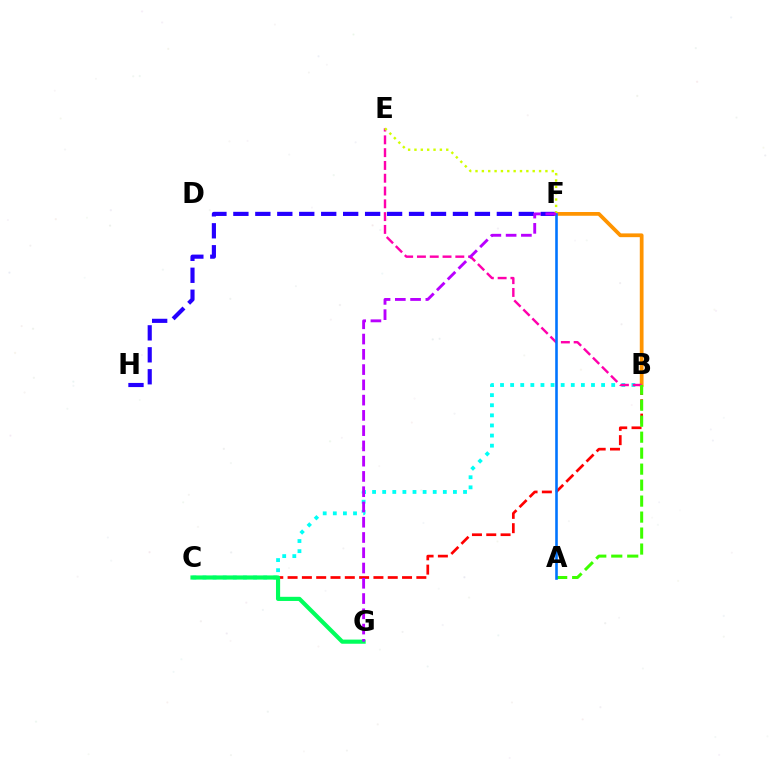{('B', 'C'): [{'color': '#ff0000', 'line_style': 'dashed', 'thickness': 1.94}, {'color': '#00fff6', 'line_style': 'dotted', 'thickness': 2.75}], ('F', 'H'): [{'color': '#2500ff', 'line_style': 'dashed', 'thickness': 2.98}], ('B', 'F'): [{'color': '#ff9400', 'line_style': 'solid', 'thickness': 2.7}], ('B', 'E'): [{'color': '#ff00ac', 'line_style': 'dashed', 'thickness': 1.74}], ('C', 'G'): [{'color': '#00ff5c', 'line_style': 'solid', 'thickness': 2.99}], ('A', 'B'): [{'color': '#3dff00', 'line_style': 'dashed', 'thickness': 2.17}], ('E', 'F'): [{'color': '#d1ff00', 'line_style': 'dotted', 'thickness': 1.73}], ('A', 'F'): [{'color': '#0074ff', 'line_style': 'solid', 'thickness': 1.87}], ('F', 'G'): [{'color': '#b900ff', 'line_style': 'dashed', 'thickness': 2.07}]}